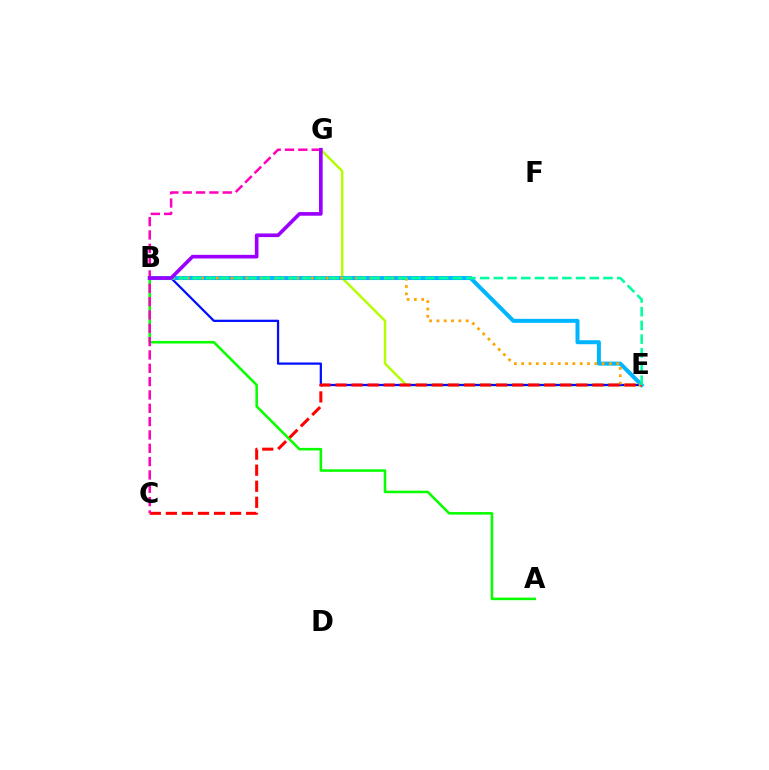{('E', 'G'): [{'color': '#b3ff00', 'line_style': 'solid', 'thickness': 1.76}], ('B', 'E'): [{'color': '#0010ff', 'line_style': 'solid', 'thickness': 1.63}, {'color': '#00b5ff', 'line_style': 'solid', 'thickness': 2.88}, {'color': '#ffa500', 'line_style': 'dotted', 'thickness': 1.99}, {'color': '#00ff9d', 'line_style': 'dashed', 'thickness': 1.86}], ('A', 'B'): [{'color': '#08ff00', 'line_style': 'solid', 'thickness': 1.84}], ('C', 'E'): [{'color': '#ff0000', 'line_style': 'dashed', 'thickness': 2.18}], ('C', 'G'): [{'color': '#ff00bd', 'line_style': 'dashed', 'thickness': 1.81}], ('B', 'G'): [{'color': '#9b00ff', 'line_style': 'solid', 'thickness': 2.63}]}